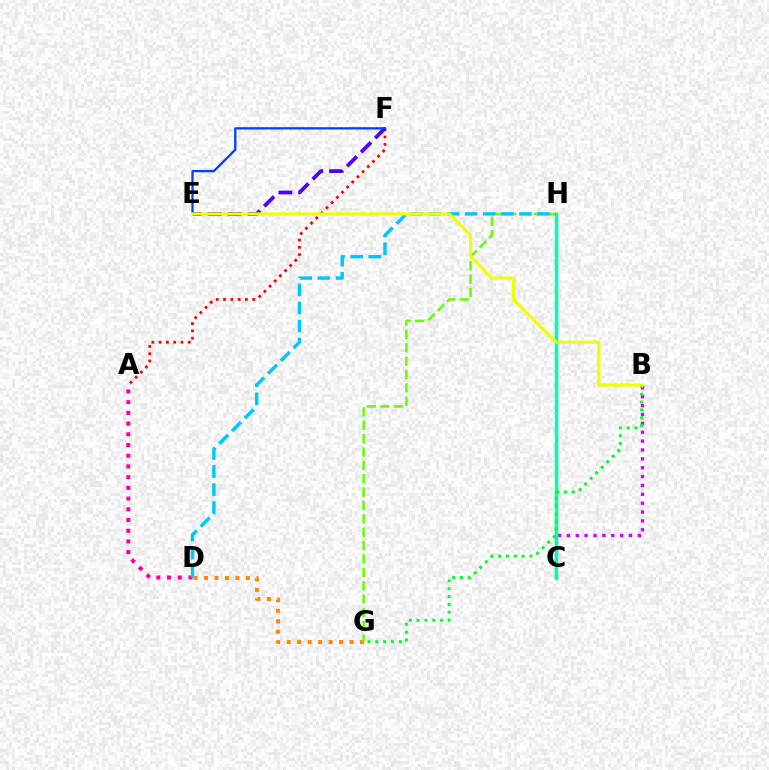{('A', 'F'): [{'color': '#ff0000', 'line_style': 'dotted', 'thickness': 1.98}], ('E', 'F'): [{'color': '#4f00ff', 'line_style': 'dashed', 'thickness': 2.7}, {'color': '#003fff', 'line_style': 'solid', 'thickness': 1.63}], ('B', 'C'): [{'color': '#d600ff', 'line_style': 'dotted', 'thickness': 2.41}], ('D', 'G'): [{'color': '#ff8800', 'line_style': 'dotted', 'thickness': 2.85}], ('C', 'H'): [{'color': '#00ffaf', 'line_style': 'solid', 'thickness': 2.52}], ('A', 'D'): [{'color': '#ff00a0', 'line_style': 'dotted', 'thickness': 2.91}], ('G', 'H'): [{'color': '#66ff00', 'line_style': 'dashed', 'thickness': 1.82}], ('D', 'H'): [{'color': '#00c7ff', 'line_style': 'dashed', 'thickness': 2.46}], ('B', 'G'): [{'color': '#00ff27', 'line_style': 'dotted', 'thickness': 2.13}], ('B', 'E'): [{'color': '#eeff00', 'line_style': 'solid', 'thickness': 2.22}]}